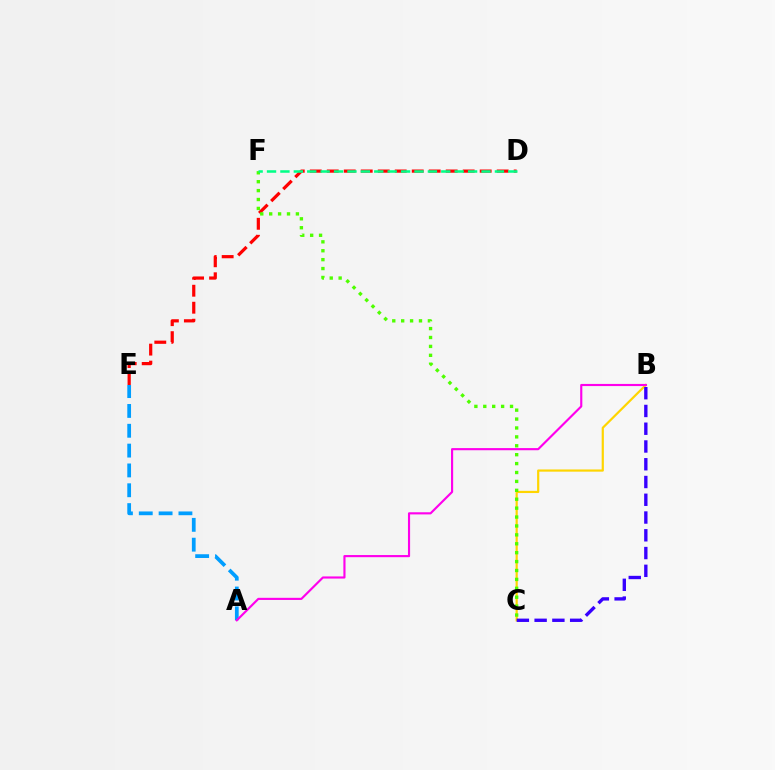{('B', 'C'): [{'color': '#ffd500', 'line_style': 'solid', 'thickness': 1.58}, {'color': '#3700ff', 'line_style': 'dashed', 'thickness': 2.41}], ('D', 'E'): [{'color': '#ff0000', 'line_style': 'dashed', 'thickness': 2.31}], ('A', 'E'): [{'color': '#009eff', 'line_style': 'dashed', 'thickness': 2.69}], ('C', 'F'): [{'color': '#4fff00', 'line_style': 'dotted', 'thickness': 2.42}], ('D', 'F'): [{'color': '#00ff86', 'line_style': 'dashed', 'thickness': 1.82}], ('A', 'B'): [{'color': '#ff00ed', 'line_style': 'solid', 'thickness': 1.54}]}